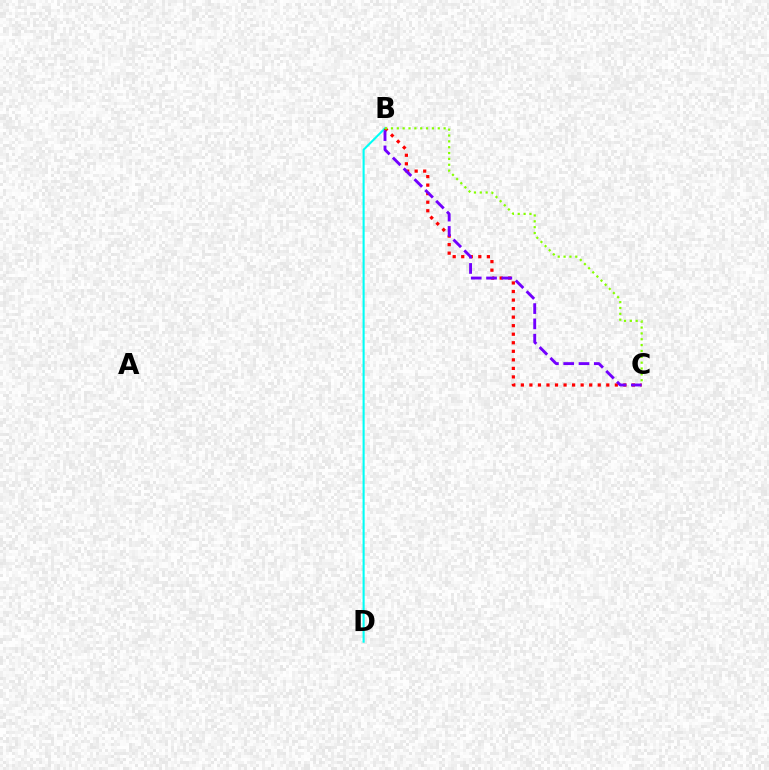{('B', 'D'): [{'color': '#00fff6', 'line_style': 'solid', 'thickness': 1.5}], ('B', 'C'): [{'color': '#ff0000', 'line_style': 'dotted', 'thickness': 2.32}, {'color': '#7200ff', 'line_style': 'dashed', 'thickness': 2.08}, {'color': '#84ff00', 'line_style': 'dotted', 'thickness': 1.59}]}